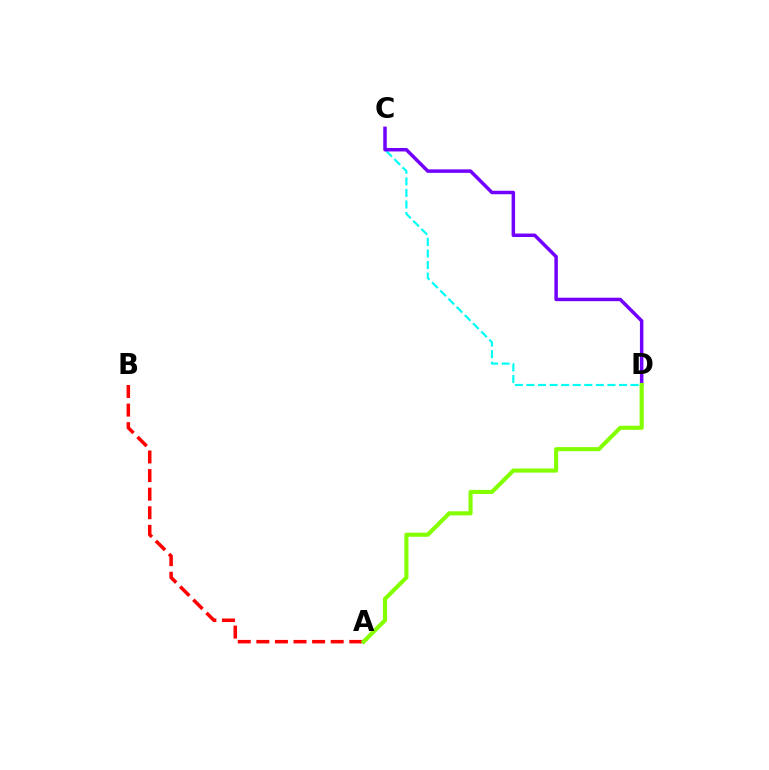{('C', 'D'): [{'color': '#00fff6', 'line_style': 'dashed', 'thickness': 1.57}, {'color': '#7200ff', 'line_style': 'solid', 'thickness': 2.51}], ('A', 'B'): [{'color': '#ff0000', 'line_style': 'dashed', 'thickness': 2.53}], ('A', 'D'): [{'color': '#84ff00', 'line_style': 'solid', 'thickness': 2.96}]}